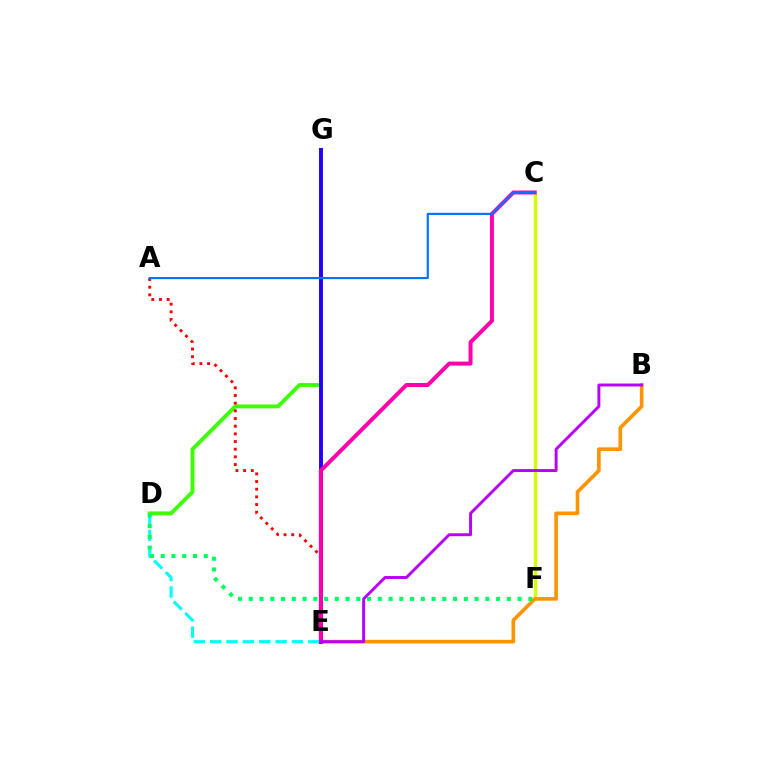{('C', 'F'): [{'color': '#d1ff00', 'line_style': 'solid', 'thickness': 2.44}], ('D', 'E'): [{'color': '#00fff6', 'line_style': 'dashed', 'thickness': 2.22}], ('B', 'E'): [{'color': '#ff9400', 'line_style': 'solid', 'thickness': 2.63}, {'color': '#b900ff', 'line_style': 'solid', 'thickness': 2.11}], ('D', 'G'): [{'color': '#3dff00', 'line_style': 'solid', 'thickness': 2.8}], ('E', 'G'): [{'color': '#2500ff', 'line_style': 'solid', 'thickness': 2.81}], ('A', 'E'): [{'color': '#ff0000', 'line_style': 'dotted', 'thickness': 2.08}], ('C', 'E'): [{'color': '#ff00ac', 'line_style': 'solid', 'thickness': 2.87}], ('A', 'C'): [{'color': '#0074ff', 'line_style': 'solid', 'thickness': 1.56}], ('D', 'F'): [{'color': '#00ff5c', 'line_style': 'dotted', 'thickness': 2.92}]}